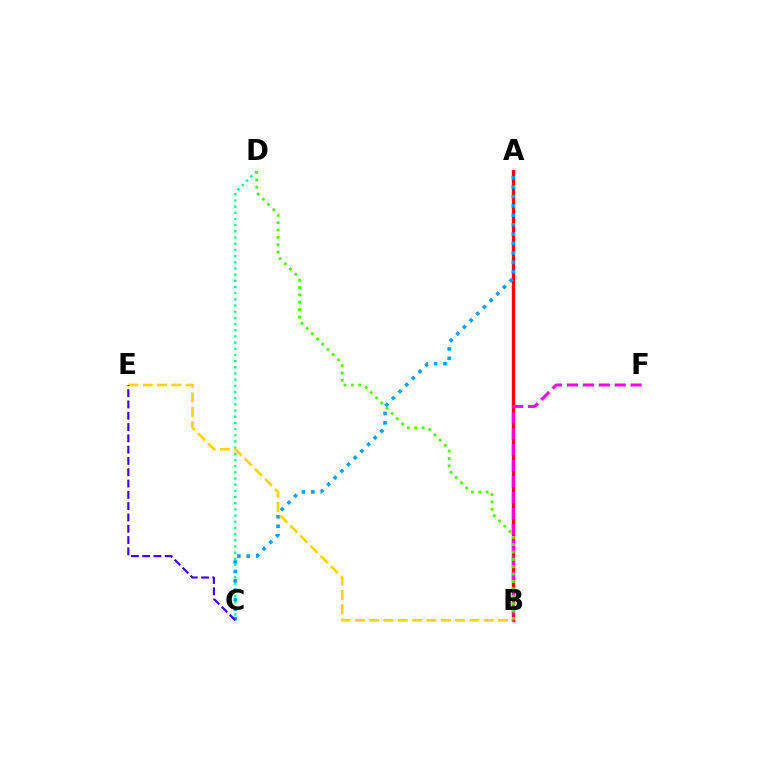{('C', 'D'): [{'color': '#00ff86', 'line_style': 'dotted', 'thickness': 1.68}], ('A', 'B'): [{'color': '#ff0000', 'line_style': 'solid', 'thickness': 2.41}], ('A', 'C'): [{'color': '#009eff', 'line_style': 'dotted', 'thickness': 2.56}], ('B', 'E'): [{'color': '#ffd500', 'line_style': 'dashed', 'thickness': 1.95}], ('C', 'E'): [{'color': '#3700ff', 'line_style': 'dashed', 'thickness': 1.54}], ('B', 'F'): [{'color': '#ff00ed', 'line_style': 'dashed', 'thickness': 2.16}], ('B', 'D'): [{'color': '#4fff00', 'line_style': 'dotted', 'thickness': 2.0}]}